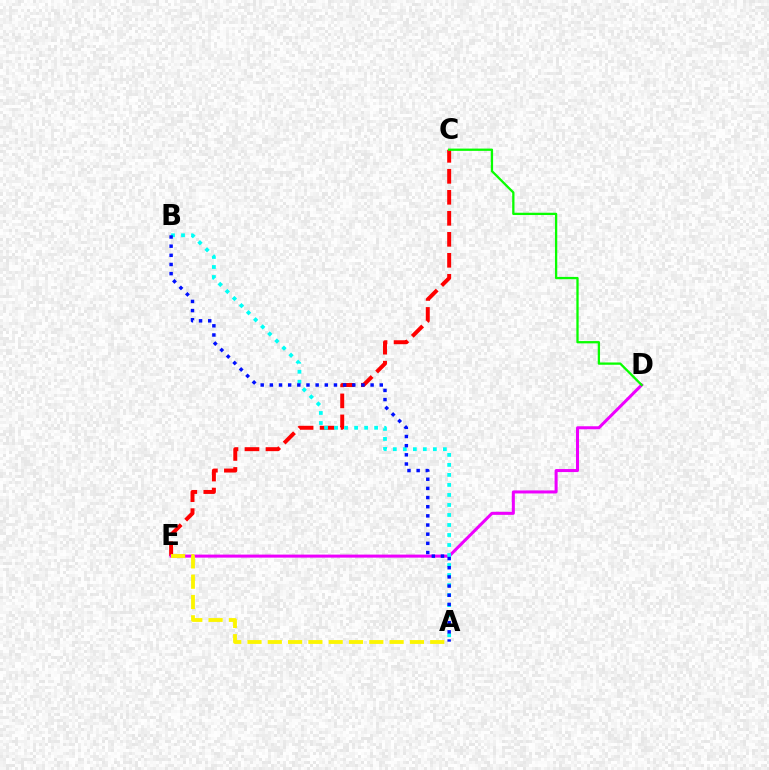{('C', 'E'): [{'color': '#ff0000', 'line_style': 'dashed', 'thickness': 2.85}], ('D', 'E'): [{'color': '#ee00ff', 'line_style': 'solid', 'thickness': 2.18}], ('C', 'D'): [{'color': '#08ff00', 'line_style': 'solid', 'thickness': 1.65}], ('A', 'B'): [{'color': '#00fff6', 'line_style': 'dotted', 'thickness': 2.72}, {'color': '#0010ff', 'line_style': 'dotted', 'thickness': 2.49}], ('A', 'E'): [{'color': '#fcf500', 'line_style': 'dashed', 'thickness': 2.76}]}